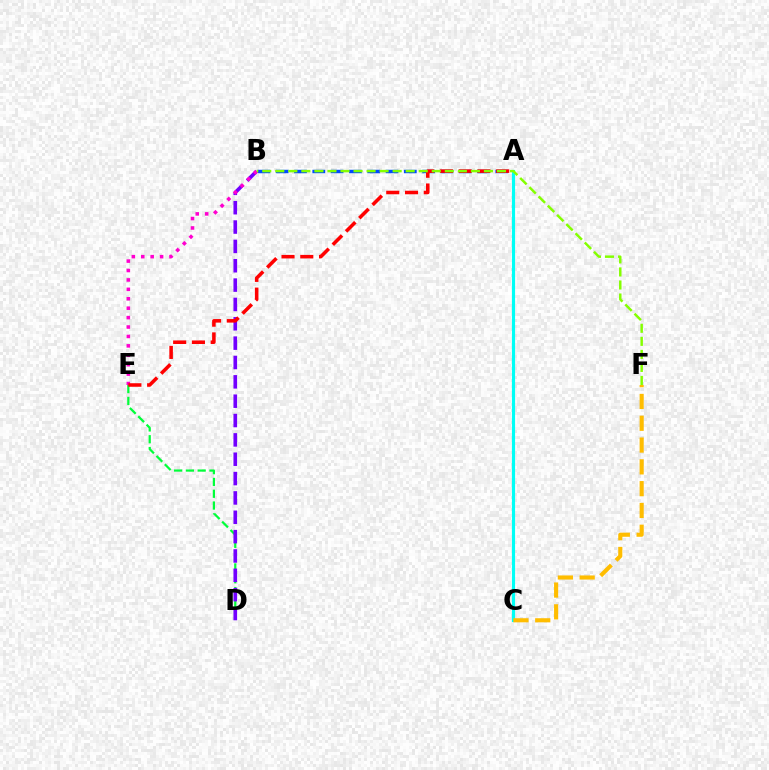{('D', 'E'): [{'color': '#00ff39', 'line_style': 'dashed', 'thickness': 1.6}], ('B', 'D'): [{'color': '#7200ff', 'line_style': 'dashed', 'thickness': 2.63}], ('A', 'B'): [{'color': '#004bff', 'line_style': 'dashed', 'thickness': 2.49}], ('B', 'E'): [{'color': '#ff00cf', 'line_style': 'dotted', 'thickness': 2.56}], ('A', 'E'): [{'color': '#ff0000', 'line_style': 'dashed', 'thickness': 2.55}], ('A', 'C'): [{'color': '#00fff6', 'line_style': 'solid', 'thickness': 2.27}], ('C', 'F'): [{'color': '#ffbd00', 'line_style': 'dashed', 'thickness': 2.96}], ('B', 'F'): [{'color': '#84ff00', 'line_style': 'dashed', 'thickness': 1.77}]}